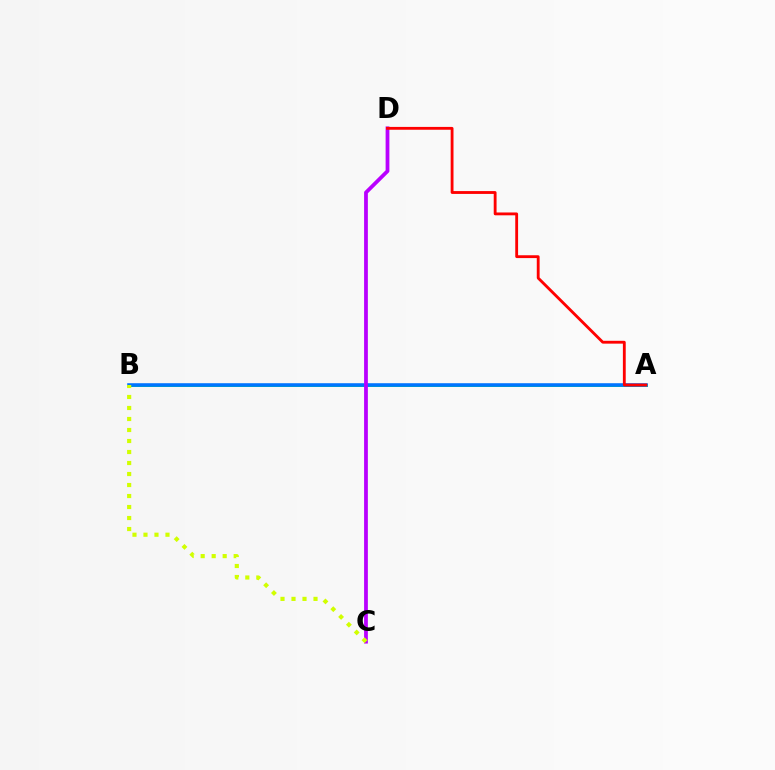{('A', 'B'): [{'color': '#00ff5c', 'line_style': 'solid', 'thickness': 2.16}, {'color': '#0074ff', 'line_style': 'solid', 'thickness': 2.57}], ('C', 'D'): [{'color': '#b900ff', 'line_style': 'solid', 'thickness': 2.71}], ('A', 'D'): [{'color': '#ff0000', 'line_style': 'solid', 'thickness': 2.04}], ('B', 'C'): [{'color': '#d1ff00', 'line_style': 'dotted', 'thickness': 2.99}]}